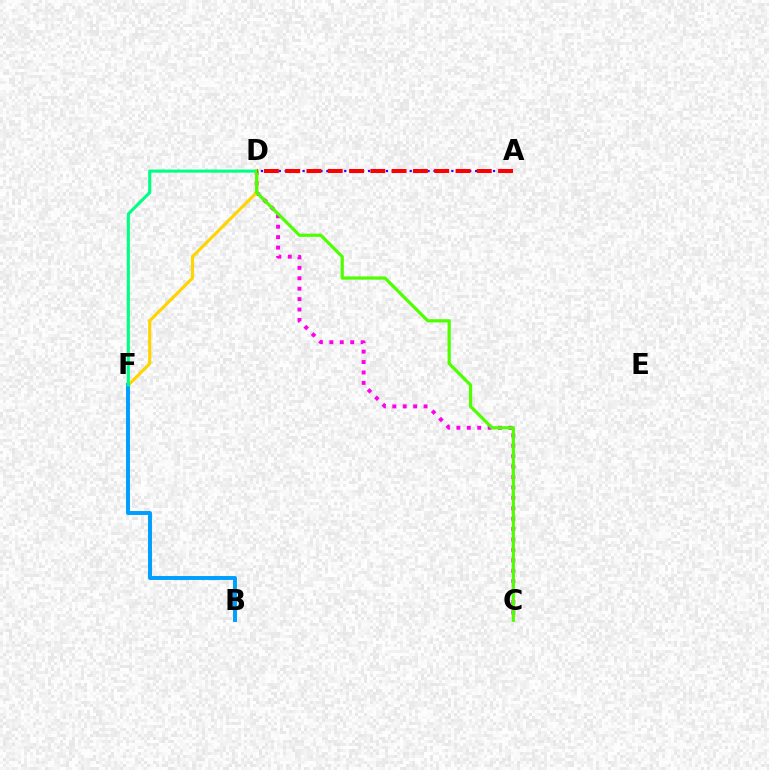{('C', 'D'): [{'color': '#ff00ed', 'line_style': 'dotted', 'thickness': 2.83}, {'color': '#4fff00', 'line_style': 'solid', 'thickness': 2.31}], ('D', 'F'): [{'color': '#ffd500', 'line_style': 'solid', 'thickness': 2.25}, {'color': '#00ff86', 'line_style': 'solid', 'thickness': 2.23}], ('B', 'F'): [{'color': '#009eff', 'line_style': 'solid', 'thickness': 2.83}], ('A', 'D'): [{'color': '#3700ff', 'line_style': 'dotted', 'thickness': 1.62}, {'color': '#ff0000', 'line_style': 'dashed', 'thickness': 2.89}]}